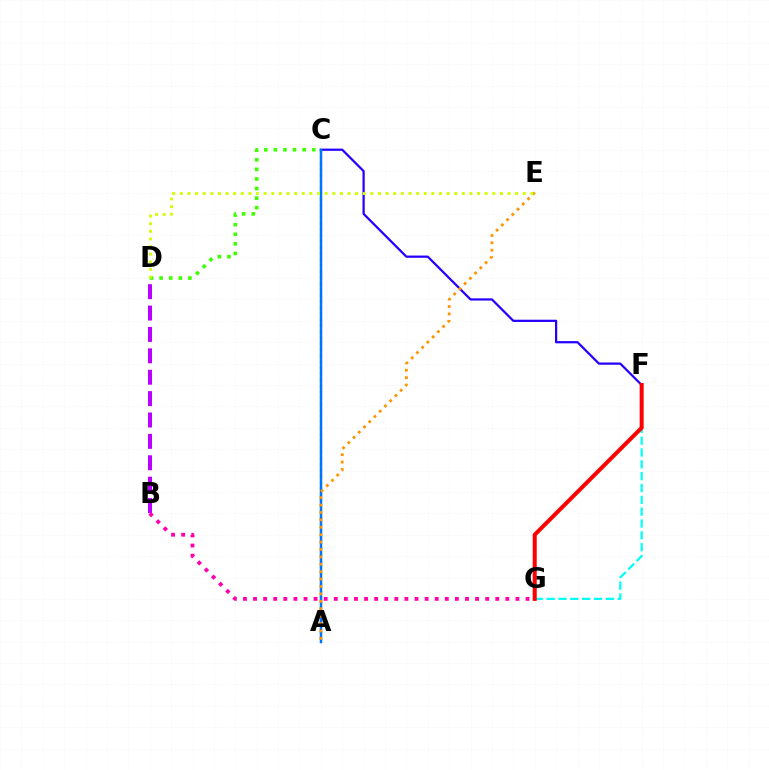{('C', 'F'): [{'color': '#2500ff', 'line_style': 'solid', 'thickness': 1.6}], ('A', 'C'): [{'color': '#00ff5c', 'line_style': 'dotted', 'thickness': 1.64}, {'color': '#0074ff', 'line_style': 'solid', 'thickness': 1.8}], ('F', 'G'): [{'color': '#00fff6', 'line_style': 'dashed', 'thickness': 1.61}, {'color': '#ff0000', 'line_style': 'solid', 'thickness': 2.9}], ('C', 'D'): [{'color': '#3dff00', 'line_style': 'dotted', 'thickness': 2.6}], ('A', 'E'): [{'color': '#ff9400', 'line_style': 'dotted', 'thickness': 2.01}], ('D', 'E'): [{'color': '#d1ff00', 'line_style': 'dotted', 'thickness': 2.07}], ('B', 'D'): [{'color': '#b900ff', 'line_style': 'dashed', 'thickness': 2.91}], ('B', 'G'): [{'color': '#ff00ac', 'line_style': 'dotted', 'thickness': 2.74}]}